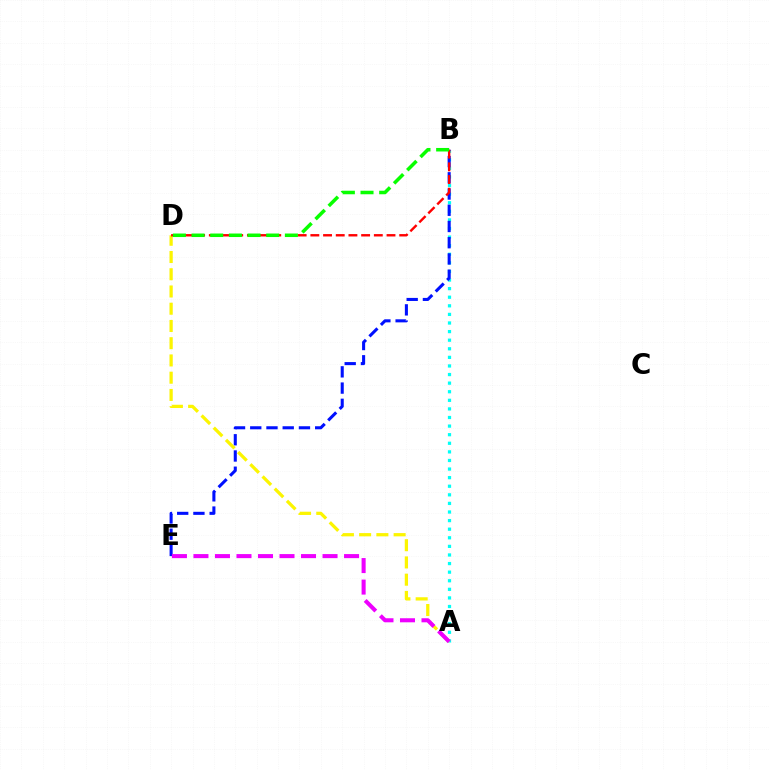{('A', 'B'): [{'color': '#00fff6', 'line_style': 'dotted', 'thickness': 2.33}], ('B', 'E'): [{'color': '#0010ff', 'line_style': 'dashed', 'thickness': 2.21}], ('A', 'D'): [{'color': '#fcf500', 'line_style': 'dashed', 'thickness': 2.34}], ('B', 'D'): [{'color': '#ff0000', 'line_style': 'dashed', 'thickness': 1.72}, {'color': '#08ff00', 'line_style': 'dashed', 'thickness': 2.54}], ('A', 'E'): [{'color': '#ee00ff', 'line_style': 'dashed', 'thickness': 2.92}]}